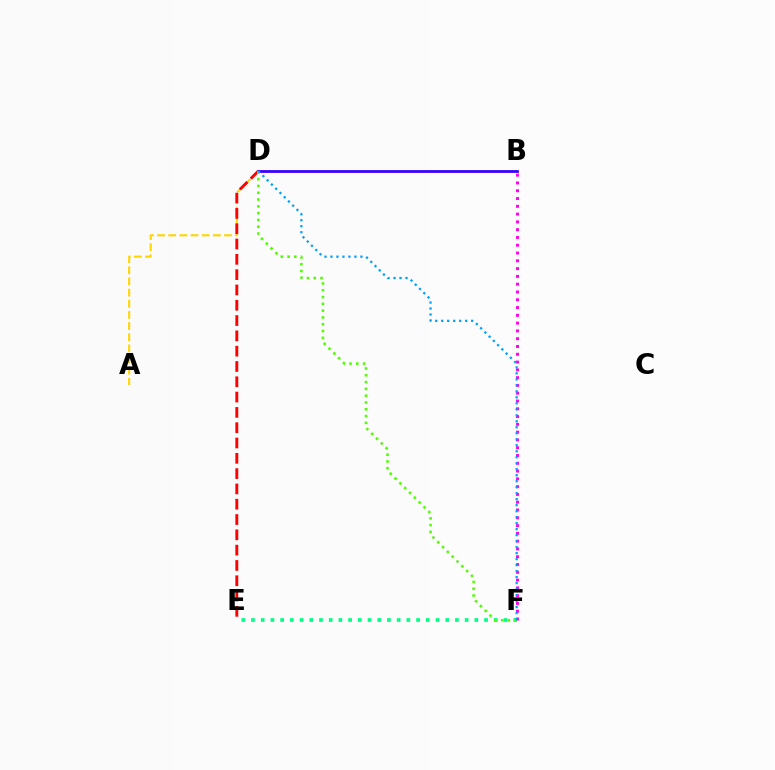{('A', 'D'): [{'color': '#ffd500', 'line_style': 'dashed', 'thickness': 1.51}], ('E', 'F'): [{'color': '#00ff86', 'line_style': 'dotted', 'thickness': 2.64}], ('B', 'F'): [{'color': '#ff00ed', 'line_style': 'dotted', 'thickness': 2.12}], ('B', 'D'): [{'color': '#3700ff', 'line_style': 'solid', 'thickness': 2.0}], ('D', 'E'): [{'color': '#ff0000', 'line_style': 'dashed', 'thickness': 2.08}], ('D', 'F'): [{'color': '#4fff00', 'line_style': 'dotted', 'thickness': 1.85}, {'color': '#009eff', 'line_style': 'dotted', 'thickness': 1.63}]}